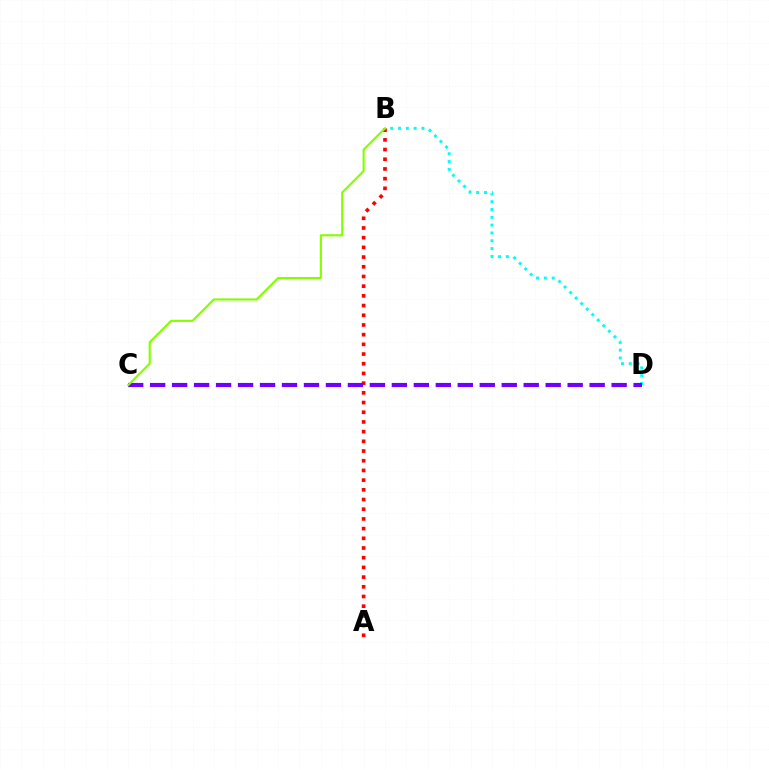{('A', 'B'): [{'color': '#ff0000', 'line_style': 'dotted', 'thickness': 2.63}], ('B', 'D'): [{'color': '#00fff6', 'line_style': 'dotted', 'thickness': 2.12}], ('C', 'D'): [{'color': '#7200ff', 'line_style': 'dashed', 'thickness': 2.99}], ('B', 'C'): [{'color': '#84ff00', 'line_style': 'solid', 'thickness': 1.54}]}